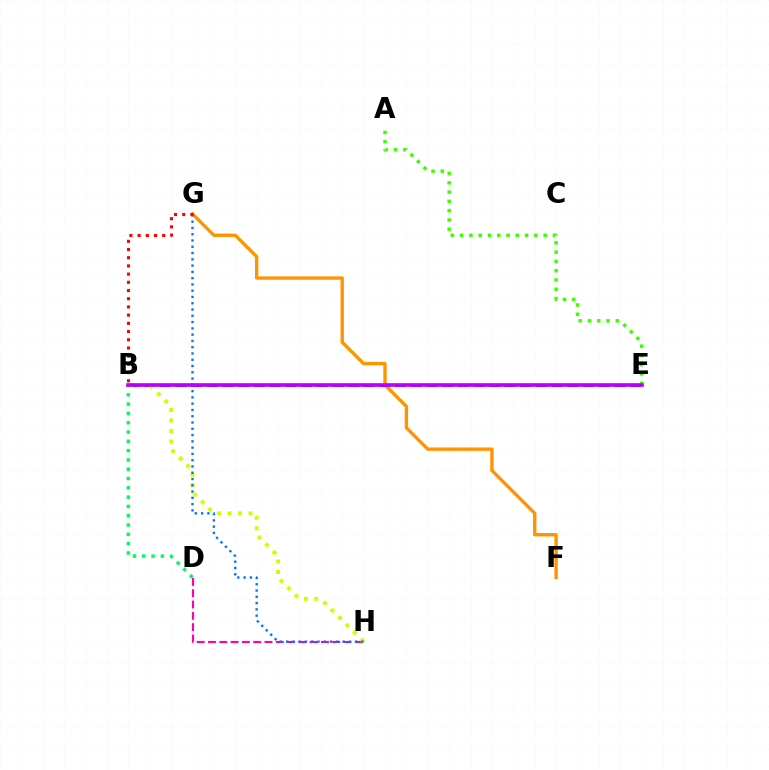{('F', 'G'): [{'color': '#ff9400', 'line_style': 'solid', 'thickness': 2.42}], ('D', 'H'): [{'color': '#ff00ac', 'line_style': 'dashed', 'thickness': 1.53}], ('B', 'E'): [{'color': '#2500ff', 'line_style': 'dashed', 'thickness': 2.13}, {'color': '#00fff6', 'line_style': 'dashed', 'thickness': 1.74}, {'color': '#b900ff', 'line_style': 'solid', 'thickness': 2.61}], ('B', 'H'): [{'color': '#d1ff00', 'line_style': 'dotted', 'thickness': 2.86}], ('A', 'E'): [{'color': '#3dff00', 'line_style': 'dotted', 'thickness': 2.52}], ('B', 'D'): [{'color': '#00ff5c', 'line_style': 'dotted', 'thickness': 2.53}], ('G', 'H'): [{'color': '#0074ff', 'line_style': 'dotted', 'thickness': 1.71}], ('B', 'G'): [{'color': '#ff0000', 'line_style': 'dotted', 'thickness': 2.23}]}